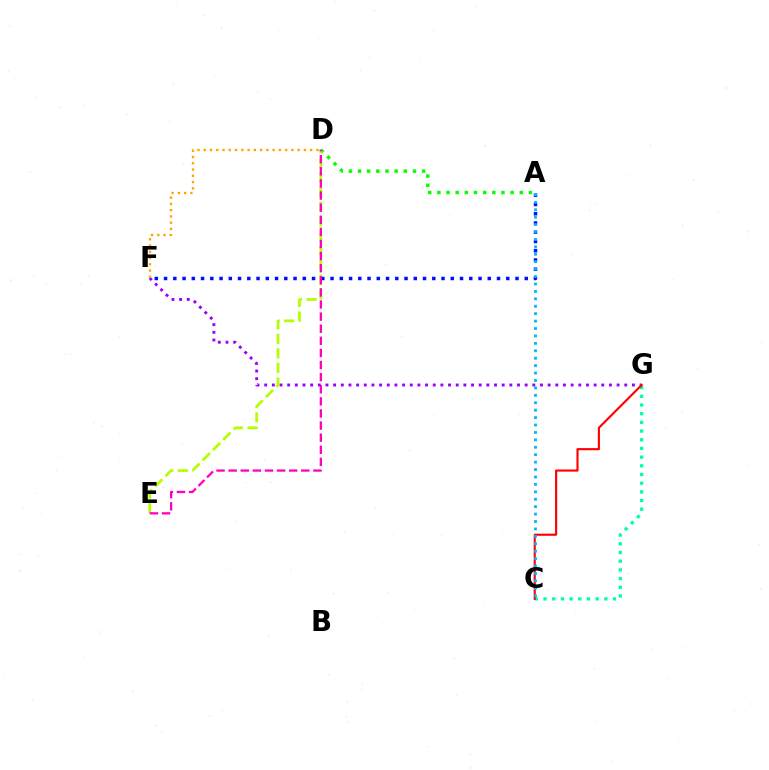{('A', 'D'): [{'color': '#08ff00', 'line_style': 'dotted', 'thickness': 2.49}], ('F', 'G'): [{'color': '#9b00ff', 'line_style': 'dotted', 'thickness': 2.08}], ('C', 'G'): [{'color': '#00ff9d', 'line_style': 'dotted', 'thickness': 2.36}, {'color': '#ff0000', 'line_style': 'solid', 'thickness': 1.53}], ('D', 'E'): [{'color': '#b3ff00', 'line_style': 'dashed', 'thickness': 1.98}, {'color': '#ff00bd', 'line_style': 'dashed', 'thickness': 1.64}], ('A', 'F'): [{'color': '#0010ff', 'line_style': 'dotted', 'thickness': 2.51}], ('A', 'C'): [{'color': '#00b5ff', 'line_style': 'dotted', 'thickness': 2.02}], ('D', 'F'): [{'color': '#ffa500', 'line_style': 'dotted', 'thickness': 1.7}]}